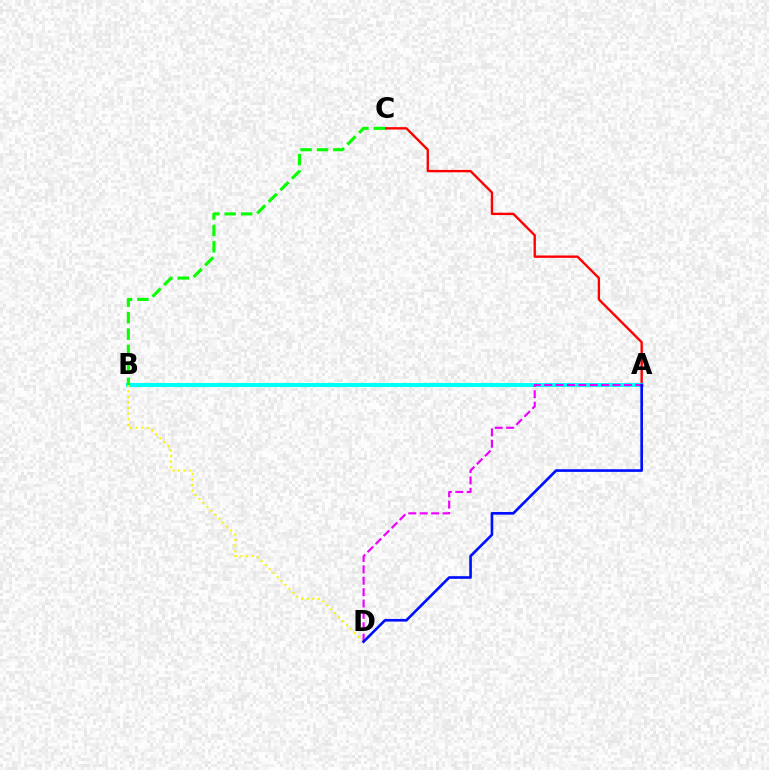{('A', 'C'): [{'color': '#ff0000', 'line_style': 'solid', 'thickness': 1.7}], ('A', 'B'): [{'color': '#00fff6', 'line_style': 'solid', 'thickness': 2.91}], ('B', 'C'): [{'color': '#08ff00', 'line_style': 'dashed', 'thickness': 2.23}], ('B', 'D'): [{'color': '#fcf500', 'line_style': 'dotted', 'thickness': 1.52}], ('A', 'D'): [{'color': '#ee00ff', 'line_style': 'dashed', 'thickness': 1.55}, {'color': '#0010ff', 'line_style': 'solid', 'thickness': 1.91}]}